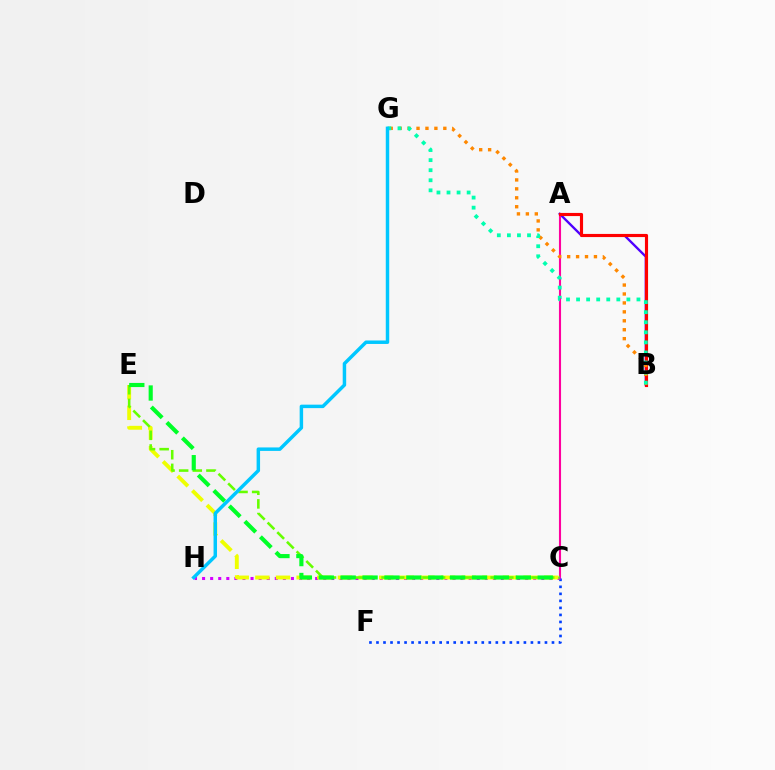{('A', 'B'): [{'color': '#4f00ff', 'line_style': 'solid', 'thickness': 1.69}, {'color': '#ff0000', 'line_style': 'solid', 'thickness': 2.26}], ('A', 'C'): [{'color': '#ff00a0', 'line_style': 'solid', 'thickness': 1.51}], ('B', 'G'): [{'color': '#ff8800', 'line_style': 'dotted', 'thickness': 2.43}, {'color': '#00ffaf', 'line_style': 'dotted', 'thickness': 2.73}], ('C', 'F'): [{'color': '#003fff', 'line_style': 'dotted', 'thickness': 1.91}], ('C', 'H'): [{'color': '#d600ff', 'line_style': 'dotted', 'thickness': 2.19}], ('C', 'E'): [{'color': '#eeff00', 'line_style': 'dashed', 'thickness': 2.8}, {'color': '#66ff00', 'line_style': 'dashed', 'thickness': 1.85}, {'color': '#00ff27', 'line_style': 'dashed', 'thickness': 2.97}], ('G', 'H'): [{'color': '#00c7ff', 'line_style': 'solid', 'thickness': 2.49}]}